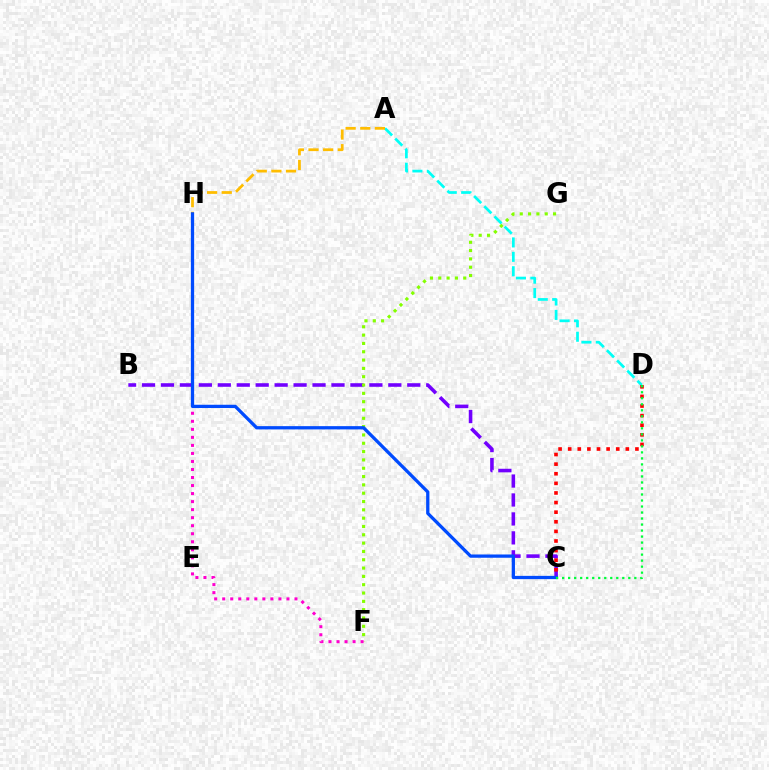{('B', 'C'): [{'color': '#7200ff', 'line_style': 'dashed', 'thickness': 2.57}], ('A', 'D'): [{'color': '#00fff6', 'line_style': 'dashed', 'thickness': 1.96}], ('A', 'H'): [{'color': '#ffbd00', 'line_style': 'dashed', 'thickness': 1.99}], ('C', 'D'): [{'color': '#ff0000', 'line_style': 'dotted', 'thickness': 2.61}, {'color': '#00ff39', 'line_style': 'dotted', 'thickness': 1.63}], ('F', 'G'): [{'color': '#84ff00', 'line_style': 'dotted', 'thickness': 2.26}], ('F', 'H'): [{'color': '#ff00cf', 'line_style': 'dotted', 'thickness': 2.18}], ('C', 'H'): [{'color': '#004bff', 'line_style': 'solid', 'thickness': 2.36}]}